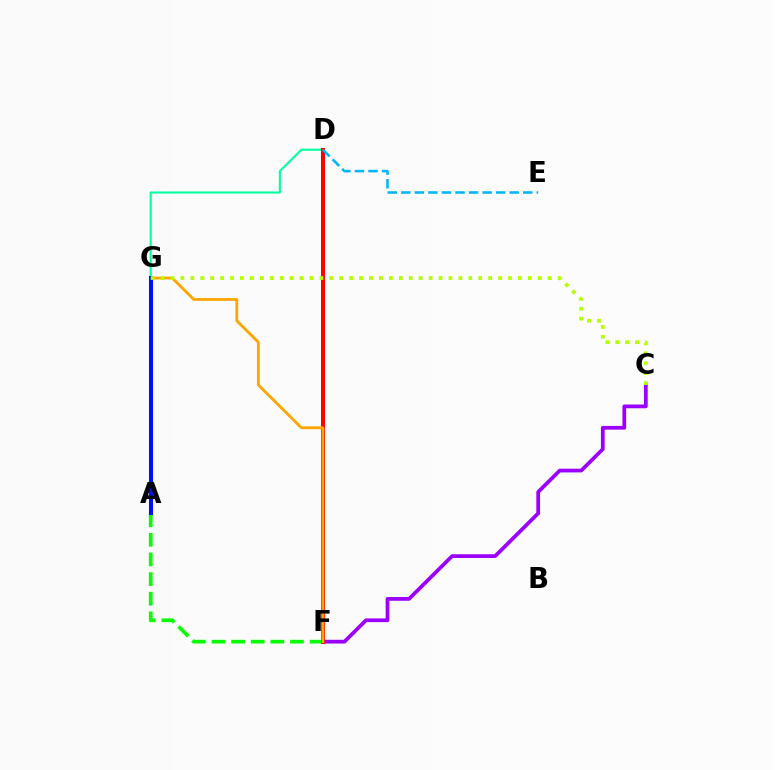{('A', 'F'): [{'color': '#08ff00', 'line_style': 'dashed', 'thickness': 2.67}], ('C', 'F'): [{'color': '#9b00ff', 'line_style': 'solid', 'thickness': 2.69}], ('D', 'G'): [{'color': '#00ff9d', 'line_style': 'solid', 'thickness': 1.5}], ('D', 'F'): [{'color': '#ff0000', 'line_style': 'solid', 'thickness': 2.87}], ('A', 'G'): [{'color': '#ff00bd', 'line_style': 'dashed', 'thickness': 2.61}, {'color': '#0010ff', 'line_style': 'solid', 'thickness': 2.91}], ('D', 'E'): [{'color': '#00b5ff', 'line_style': 'dashed', 'thickness': 1.84}], ('F', 'G'): [{'color': '#ffa500', 'line_style': 'solid', 'thickness': 2.03}], ('C', 'G'): [{'color': '#b3ff00', 'line_style': 'dotted', 'thickness': 2.7}]}